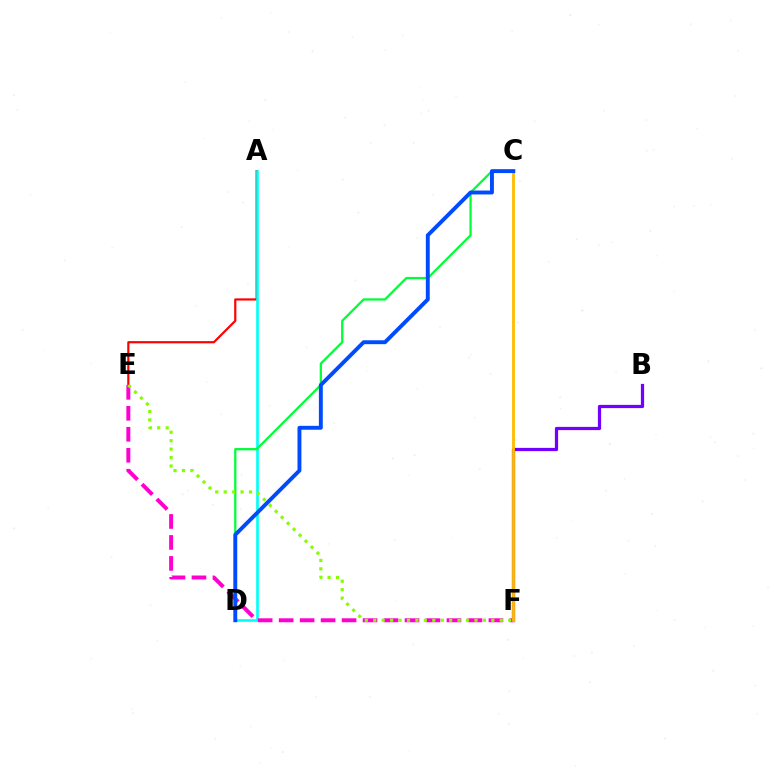{('A', 'E'): [{'color': '#ff0000', 'line_style': 'solid', 'thickness': 1.58}], ('A', 'D'): [{'color': '#00fff6', 'line_style': 'solid', 'thickness': 1.9}], ('C', 'D'): [{'color': '#00ff39', 'line_style': 'solid', 'thickness': 1.64}, {'color': '#004bff', 'line_style': 'solid', 'thickness': 2.81}], ('E', 'F'): [{'color': '#ff00cf', 'line_style': 'dashed', 'thickness': 2.85}, {'color': '#84ff00', 'line_style': 'dotted', 'thickness': 2.29}], ('B', 'F'): [{'color': '#7200ff', 'line_style': 'solid', 'thickness': 2.33}], ('C', 'F'): [{'color': '#ffbd00', 'line_style': 'solid', 'thickness': 2.04}]}